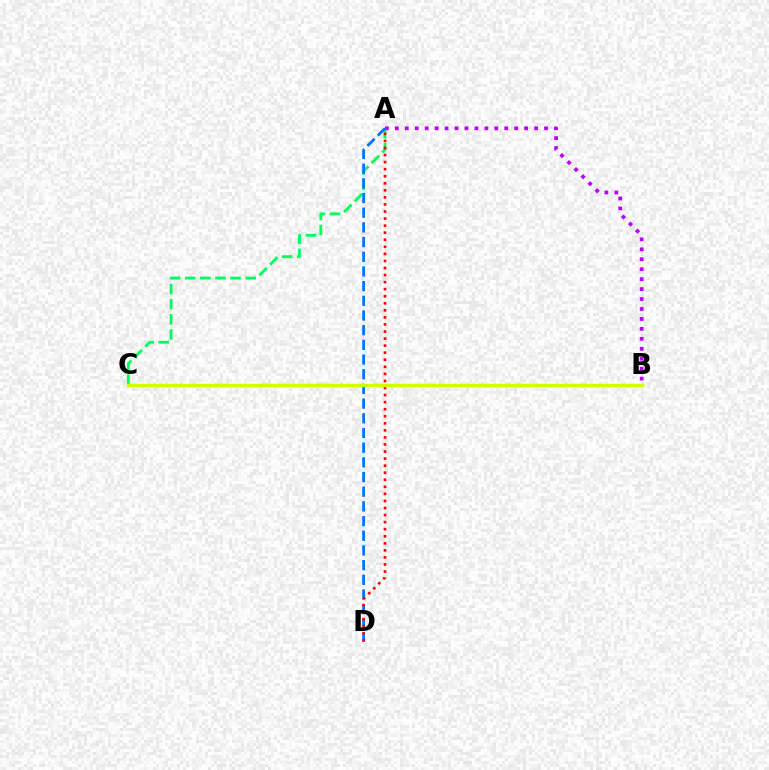{('A', 'C'): [{'color': '#00ff5c', 'line_style': 'dashed', 'thickness': 2.05}], ('A', 'B'): [{'color': '#b900ff', 'line_style': 'dotted', 'thickness': 2.7}], ('A', 'D'): [{'color': '#0074ff', 'line_style': 'dashed', 'thickness': 1.99}, {'color': '#ff0000', 'line_style': 'dotted', 'thickness': 1.92}], ('B', 'C'): [{'color': '#d1ff00', 'line_style': 'solid', 'thickness': 2.48}]}